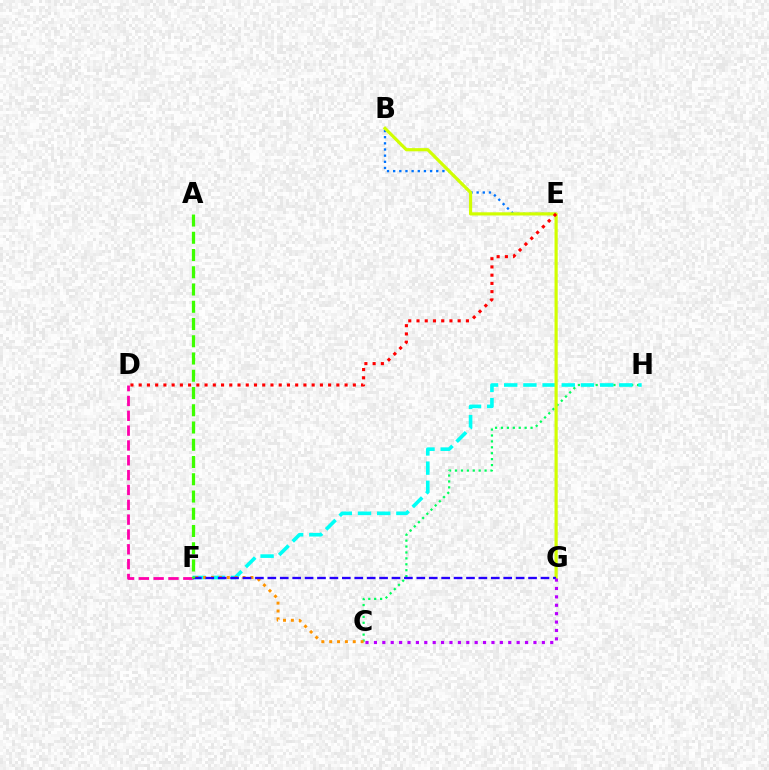{('B', 'E'): [{'color': '#0074ff', 'line_style': 'dotted', 'thickness': 1.67}], ('D', 'F'): [{'color': '#ff00ac', 'line_style': 'dashed', 'thickness': 2.02}], ('C', 'H'): [{'color': '#00ff5c', 'line_style': 'dotted', 'thickness': 1.61}], ('F', 'H'): [{'color': '#00fff6', 'line_style': 'dashed', 'thickness': 2.61}], ('B', 'G'): [{'color': '#d1ff00', 'line_style': 'solid', 'thickness': 2.29}], ('C', 'F'): [{'color': '#ff9400', 'line_style': 'dotted', 'thickness': 2.14}], ('F', 'G'): [{'color': '#2500ff', 'line_style': 'dashed', 'thickness': 1.69}], ('C', 'G'): [{'color': '#b900ff', 'line_style': 'dotted', 'thickness': 2.28}], ('D', 'E'): [{'color': '#ff0000', 'line_style': 'dotted', 'thickness': 2.24}], ('A', 'F'): [{'color': '#3dff00', 'line_style': 'dashed', 'thickness': 2.34}]}